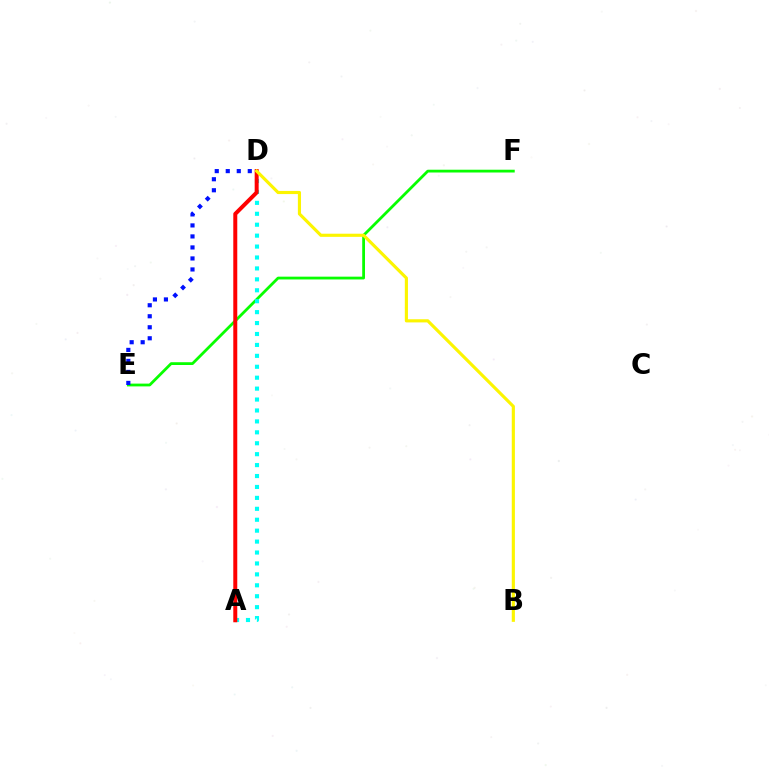{('E', 'F'): [{'color': '#08ff00', 'line_style': 'solid', 'thickness': 2.01}], ('D', 'E'): [{'color': '#0010ff', 'line_style': 'dotted', 'thickness': 2.99}], ('A', 'D'): [{'color': '#00fff6', 'line_style': 'dotted', 'thickness': 2.97}, {'color': '#ee00ff', 'line_style': 'dotted', 'thickness': 1.78}, {'color': '#ff0000', 'line_style': 'solid', 'thickness': 2.87}], ('B', 'D'): [{'color': '#fcf500', 'line_style': 'solid', 'thickness': 2.26}]}